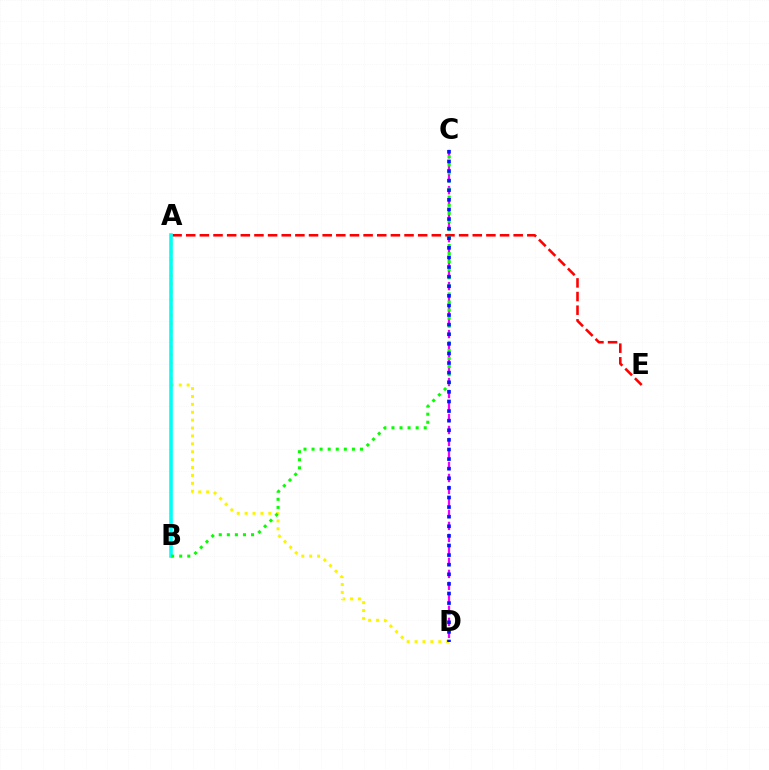{('A', 'D'): [{'color': '#fcf500', 'line_style': 'dotted', 'thickness': 2.15}], ('C', 'D'): [{'color': '#ee00ff', 'line_style': 'dashed', 'thickness': 1.63}, {'color': '#0010ff', 'line_style': 'dotted', 'thickness': 2.61}], ('A', 'E'): [{'color': '#ff0000', 'line_style': 'dashed', 'thickness': 1.85}], ('A', 'B'): [{'color': '#00fff6', 'line_style': 'solid', 'thickness': 2.58}], ('B', 'C'): [{'color': '#08ff00', 'line_style': 'dotted', 'thickness': 2.19}]}